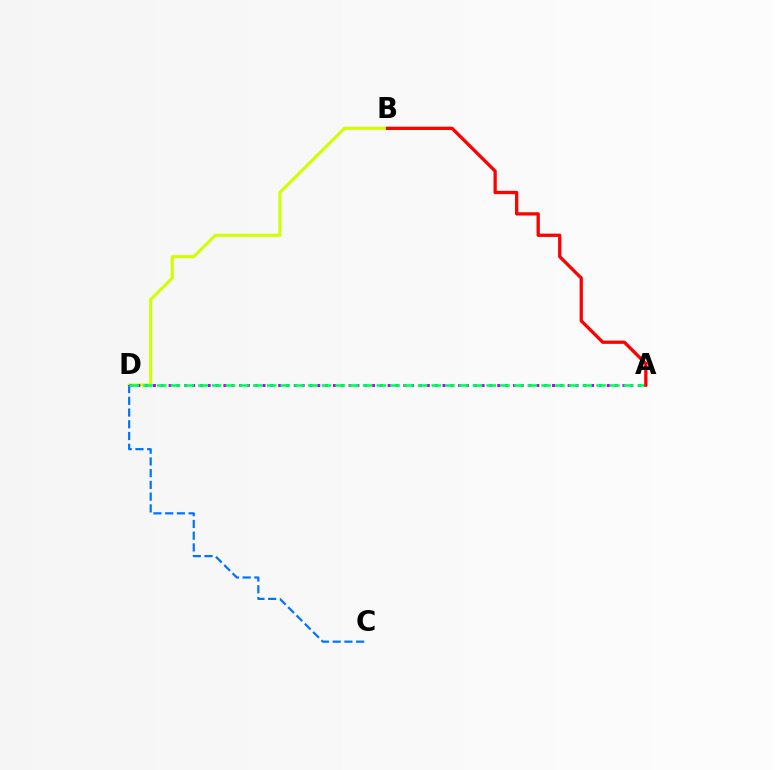{('B', 'D'): [{'color': '#d1ff00', 'line_style': 'solid', 'thickness': 2.21}], ('C', 'D'): [{'color': '#0074ff', 'line_style': 'dashed', 'thickness': 1.59}], ('A', 'D'): [{'color': '#b900ff', 'line_style': 'dotted', 'thickness': 2.13}, {'color': '#00ff5c', 'line_style': 'dashed', 'thickness': 1.86}], ('A', 'B'): [{'color': '#ff0000', 'line_style': 'solid', 'thickness': 2.36}]}